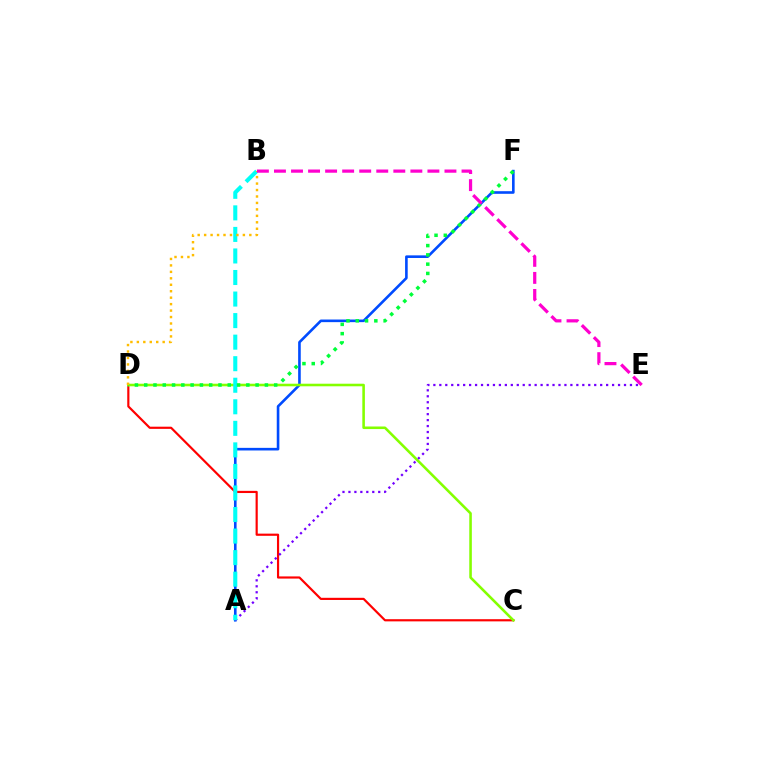{('A', 'F'): [{'color': '#004bff', 'line_style': 'solid', 'thickness': 1.88}], ('C', 'D'): [{'color': '#ff0000', 'line_style': 'solid', 'thickness': 1.57}, {'color': '#84ff00', 'line_style': 'solid', 'thickness': 1.85}], ('A', 'E'): [{'color': '#7200ff', 'line_style': 'dotted', 'thickness': 1.62}], ('A', 'B'): [{'color': '#00fff6', 'line_style': 'dashed', 'thickness': 2.93}], ('D', 'F'): [{'color': '#00ff39', 'line_style': 'dotted', 'thickness': 2.52}], ('B', 'D'): [{'color': '#ffbd00', 'line_style': 'dotted', 'thickness': 1.75}], ('B', 'E'): [{'color': '#ff00cf', 'line_style': 'dashed', 'thickness': 2.32}]}